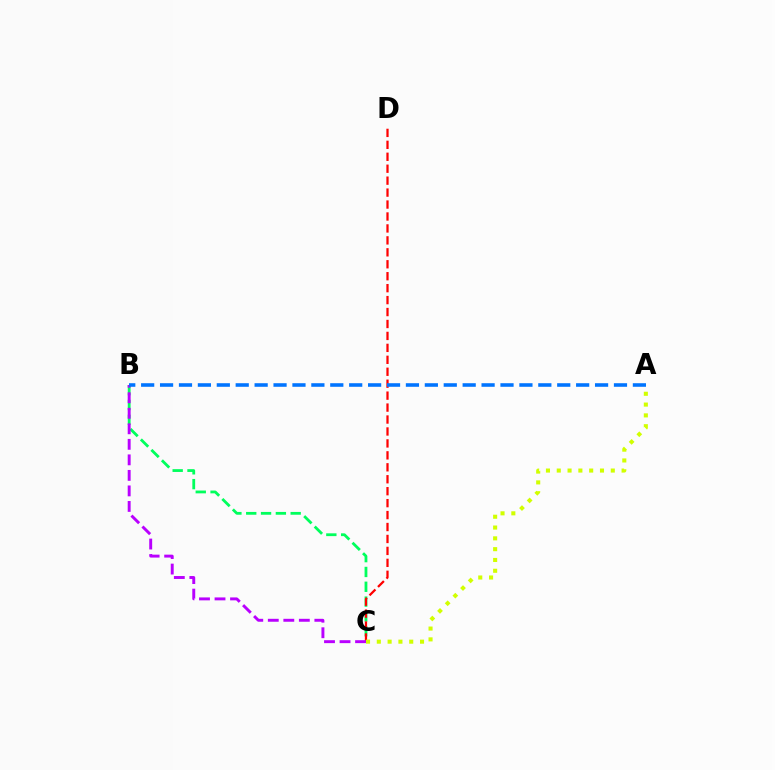{('B', 'C'): [{'color': '#00ff5c', 'line_style': 'dashed', 'thickness': 2.01}, {'color': '#b900ff', 'line_style': 'dashed', 'thickness': 2.11}], ('C', 'D'): [{'color': '#ff0000', 'line_style': 'dashed', 'thickness': 1.62}], ('A', 'C'): [{'color': '#d1ff00', 'line_style': 'dotted', 'thickness': 2.94}], ('A', 'B'): [{'color': '#0074ff', 'line_style': 'dashed', 'thickness': 2.57}]}